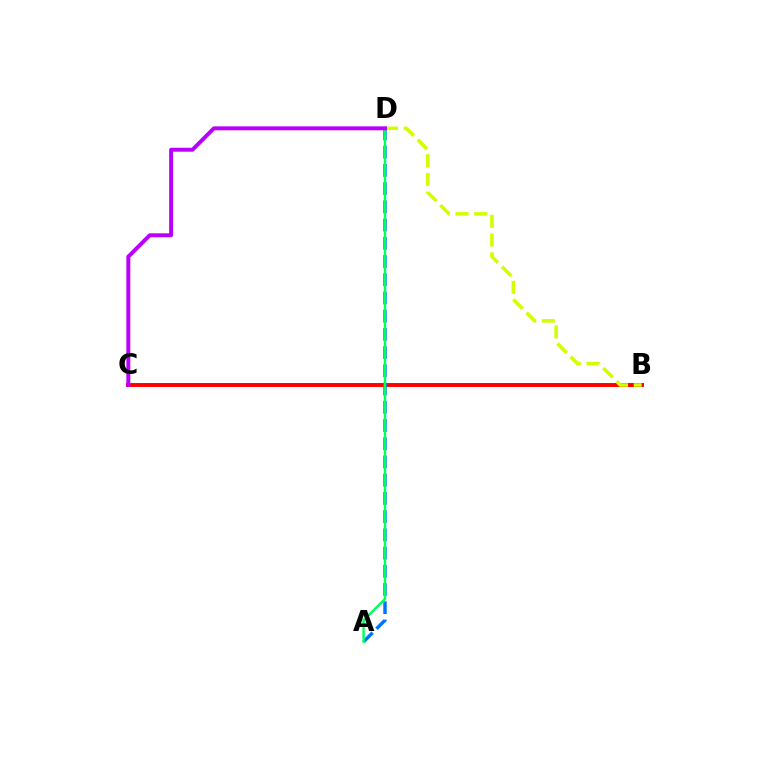{('B', 'C'): [{'color': '#ff0000', 'line_style': 'solid', 'thickness': 2.83}], ('A', 'D'): [{'color': '#0074ff', 'line_style': 'dashed', 'thickness': 2.48}, {'color': '#00ff5c', 'line_style': 'solid', 'thickness': 1.73}], ('B', 'D'): [{'color': '#d1ff00', 'line_style': 'dashed', 'thickness': 2.54}], ('C', 'D'): [{'color': '#b900ff', 'line_style': 'solid', 'thickness': 2.85}]}